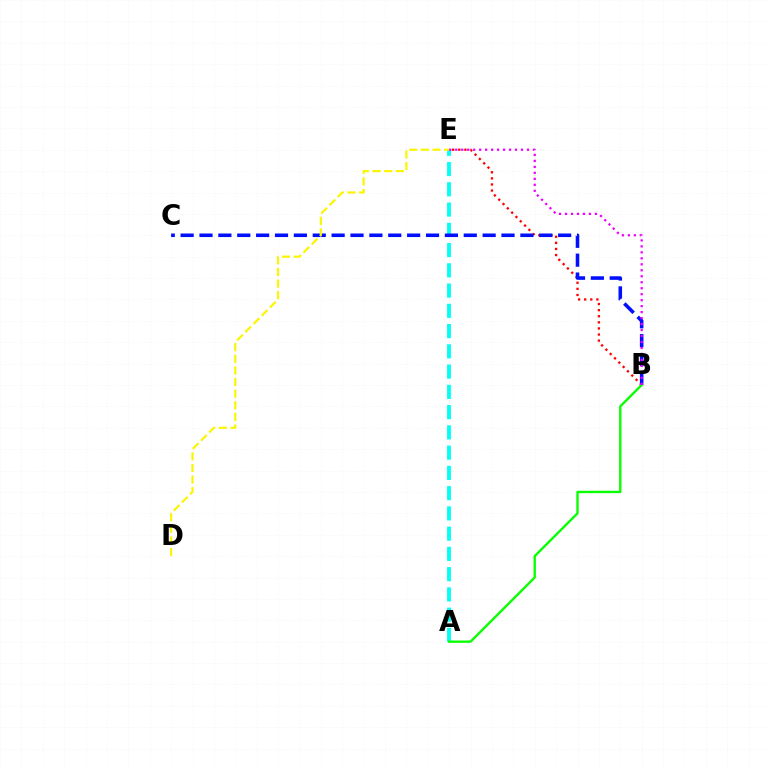{('A', 'E'): [{'color': '#00fff6', 'line_style': 'dashed', 'thickness': 2.75}], ('B', 'E'): [{'color': '#ff0000', 'line_style': 'dotted', 'thickness': 1.66}, {'color': '#ee00ff', 'line_style': 'dotted', 'thickness': 1.62}], ('B', 'C'): [{'color': '#0010ff', 'line_style': 'dashed', 'thickness': 2.56}], ('D', 'E'): [{'color': '#fcf500', 'line_style': 'dashed', 'thickness': 1.58}], ('A', 'B'): [{'color': '#08ff00', 'line_style': 'solid', 'thickness': 1.7}]}